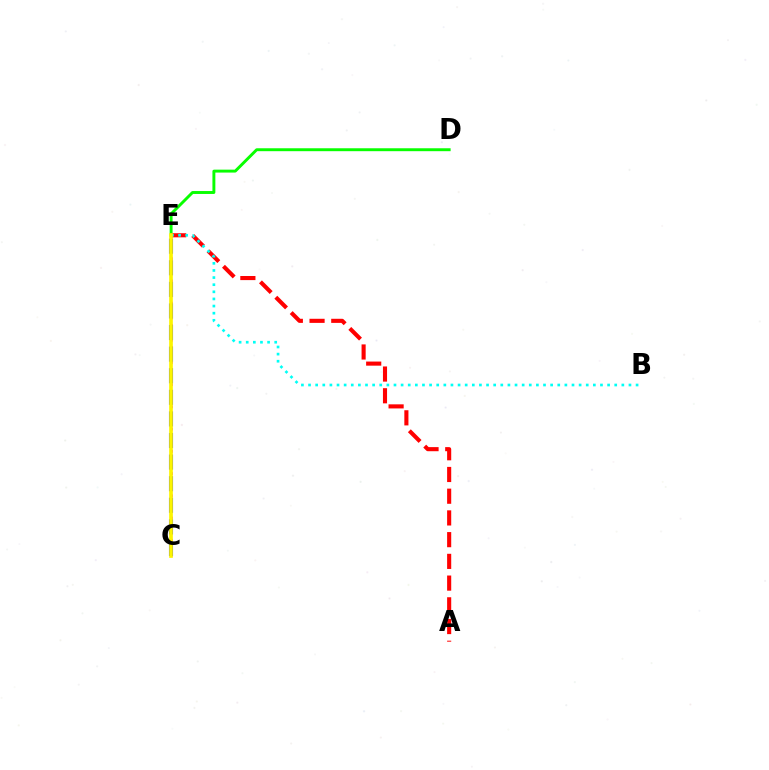{('D', 'E'): [{'color': '#08ff00', 'line_style': 'solid', 'thickness': 2.1}], ('C', 'E'): [{'color': '#ee00ff', 'line_style': 'dotted', 'thickness': 2.01}, {'color': '#0010ff', 'line_style': 'dashed', 'thickness': 2.93}, {'color': '#fcf500', 'line_style': 'solid', 'thickness': 2.65}], ('A', 'E'): [{'color': '#ff0000', 'line_style': 'dashed', 'thickness': 2.95}], ('B', 'E'): [{'color': '#00fff6', 'line_style': 'dotted', 'thickness': 1.93}]}